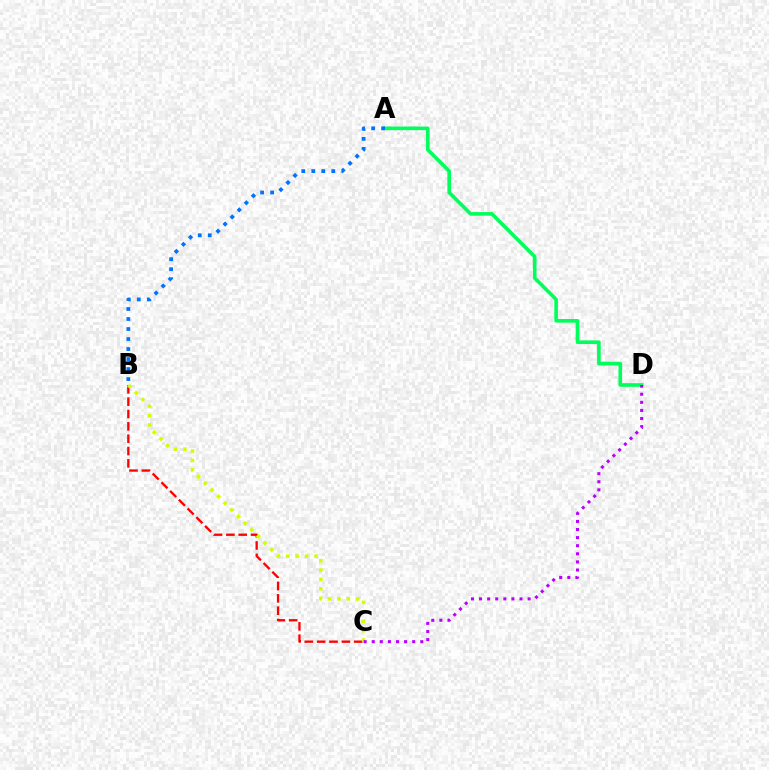{('B', 'C'): [{'color': '#ff0000', 'line_style': 'dashed', 'thickness': 1.68}, {'color': '#d1ff00', 'line_style': 'dotted', 'thickness': 2.55}], ('A', 'D'): [{'color': '#00ff5c', 'line_style': 'solid', 'thickness': 2.61}], ('A', 'B'): [{'color': '#0074ff', 'line_style': 'dotted', 'thickness': 2.72}], ('C', 'D'): [{'color': '#b900ff', 'line_style': 'dotted', 'thickness': 2.2}]}